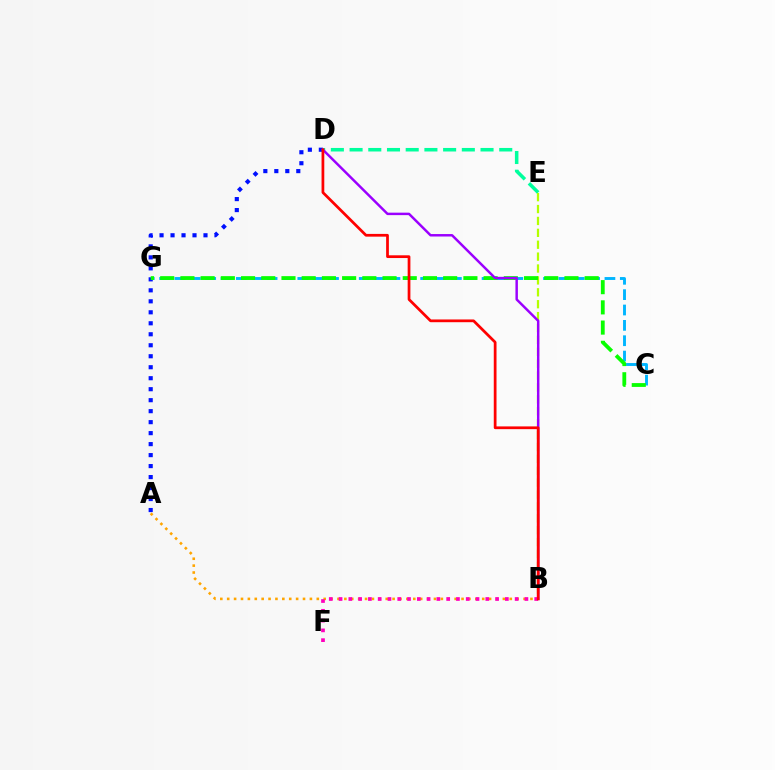{('C', 'G'): [{'color': '#00b5ff', 'line_style': 'dashed', 'thickness': 2.09}, {'color': '#08ff00', 'line_style': 'dashed', 'thickness': 2.75}], ('A', 'D'): [{'color': '#0010ff', 'line_style': 'dotted', 'thickness': 2.98}], ('D', 'E'): [{'color': '#00ff9d', 'line_style': 'dashed', 'thickness': 2.54}], ('B', 'E'): [{'color': '#b3ff00', 'line_style': 'dashed', 'thickness': 1.62}], ('A', 'B'): [{'color': '#ffa500', 'line_style': 'dotted', 'thickness': 1.87}], ('B', 'D'): [{'color': '#9b00ff', 'line_style': 'solid', 'thickness': 1.77}, {'color': '#ff0000', 'line_style': 'solid', 'thickness': 1.97}], ('B', 'F'): [{'color': '#ff00bd', 'line_style': 'dotted', 'thickness': 2.66}]}